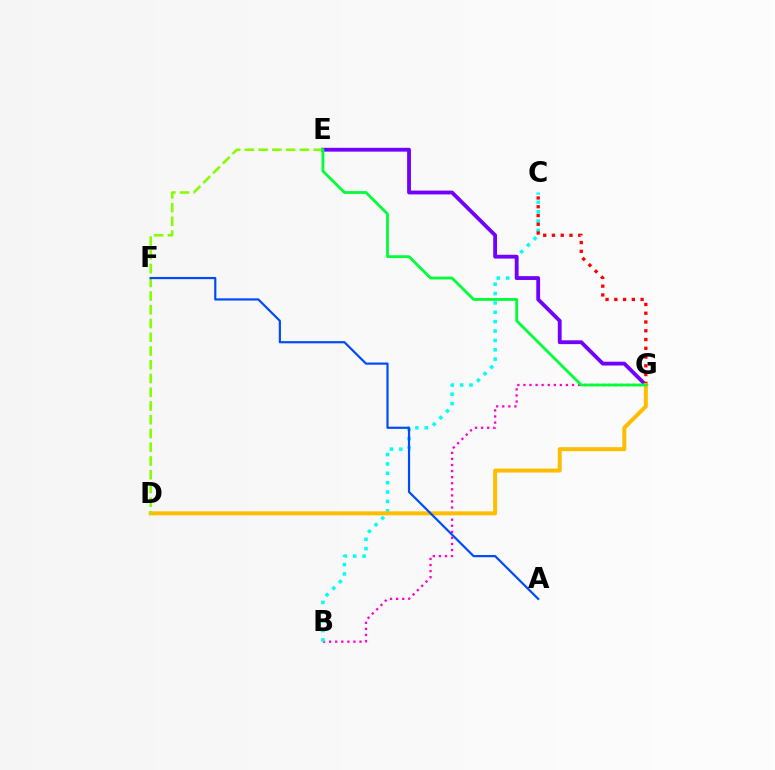{('B', 'G'): [{'color': '#ff00cf', 'line_style': 'dotted', 'thickness': 1.65}], ('B', 'C'): [{'color': '#00fff6', 'line_style': 'dotted', 'thickness': 2.54}], ('E', 'G'): [{'color': '#7200ff', 'line_style': 'solid', 'thickness': 2.75}, {'color': '#00ff39', 'line_style': 'solid', 'thickness': 2.02}], ('C', 'G'): [{'color': '#ff0000', 'line_style': 'dotted', 'thickness': 2.38}], ('D', 'G'): [{'color': '#ffbd00', 'line_style': 'solid', 'thickness': 2.86}], ('D', 'E'): [{'color': '#84ff00', 'line_style': 'dashed', 'thickness': 1.87}], ('A', 'F'): [{'color': '#004bff', 'line_style': 'solid', 'thickness': 1.58}]}